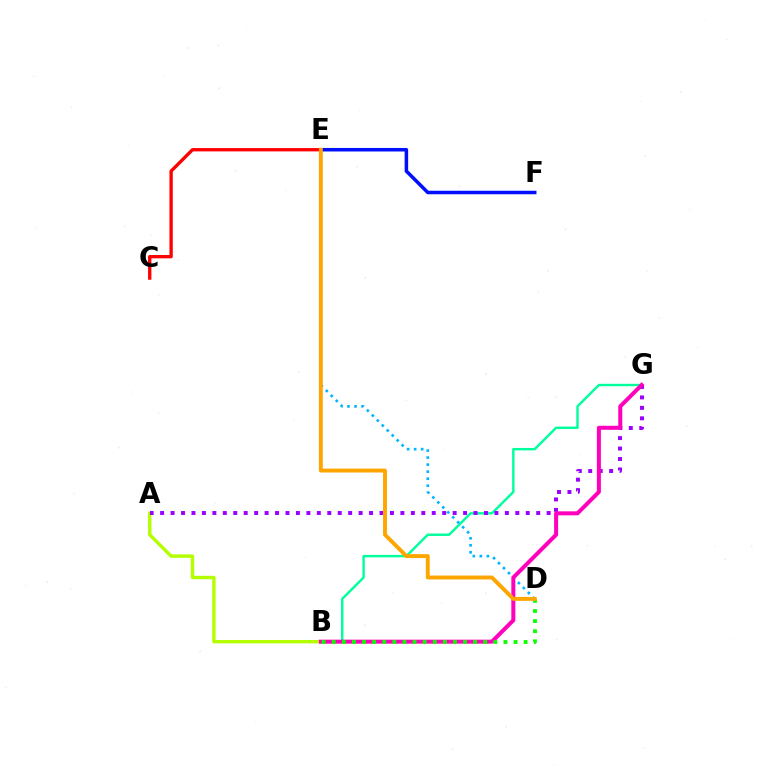{('A', 'B'): [{'color': '#b3ff00', 'line_style': 'solid', 'thickness': 2.44}], ('B', 'G'): [{'color': '#00ff9d', 'line_style': 'solid', 'thickness': 1.75}, {'color': '#ff00bd', 'line_style': 'solid', 'thickness': 2.88}], ('D', 'E'): [{'color': '#00b5ff', 'line_style': 'dotted', 'thickness': 1.91}, {'color': '#ffa500', 'line_style': 'solid', 'thickness': 2.81}], ('A', 'G'): [{'color': '#9b00ff', 'line_style': 'dotted', 'thickness': 2.84}], ('C', 'E'): [{'color': '#ff0000', 'line_style': 'solid', 'thickness': 2.4}], ('E', 'F'): [{'color': '#0010ff', 'line_style': 'solid', 'thickness': 2.53}], ('B', 'D'): [{'color': '#08ff00', 'line_style': 'dotted', 'thickness': 2.74}]}